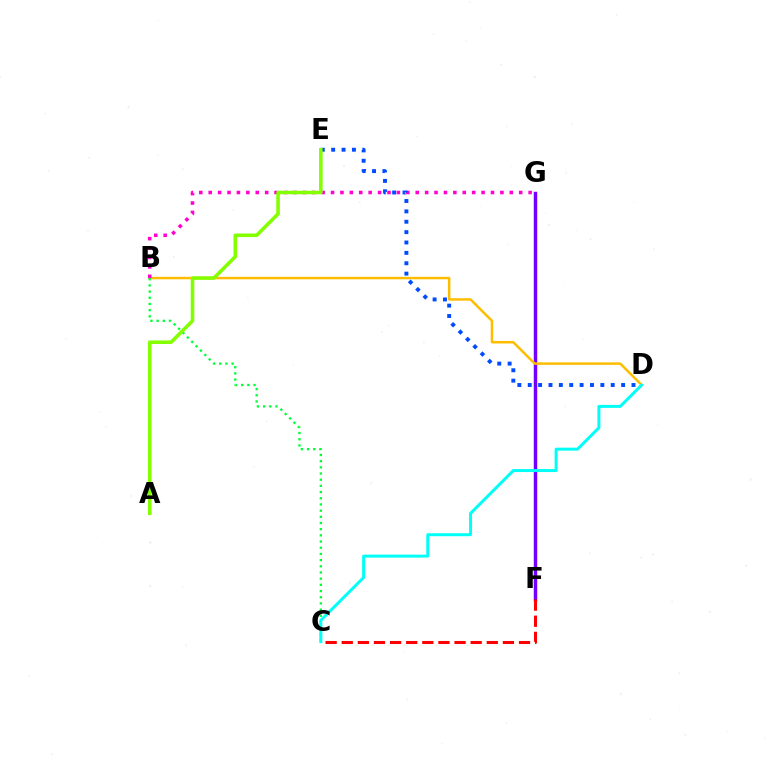{('F', 'G'): [{'color': '#7200ff', 'line_style': 'solid', 'thickness': 2.5}], ('B', 'D'): [{'color': '#ffbd00', 'line_style': 'solid', 'thickness': 1.79}], ('B', 'C'): [{'color': '#00ff39', 'line_style': 'dotted', 'thickness': 1.68}], ('C', 'D'): [{'color': '#00fff6', 'line_style': 'solid', 'thickness': 2.15}], ('B', 'G'): [{'color': '#ff00cf', 'line_style': 'dotted', 'thickness': 2.56}], ('C', 'F'): [{'color': '#ff0000', 'line_style': 'dashed', 'thickness': 2.19}], ('D', 'E'): [{'color': '#004bff', 'line_style': 'dotted', 'thickness': 2.82}], ('A', 'E'): [{'color': '#84ff00', 'line_style': 'solid', 'thickness': 2.57}]}